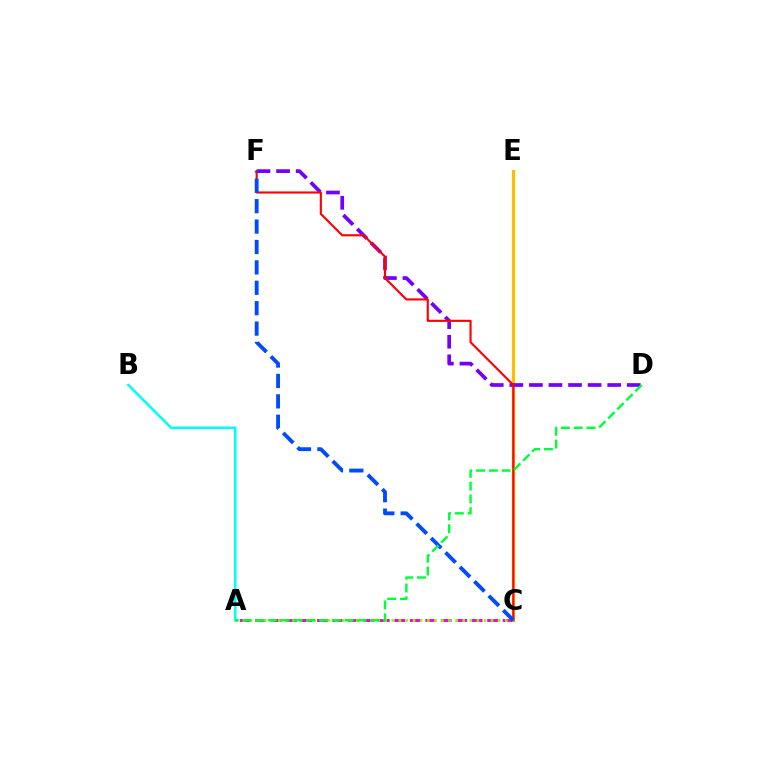{('C', 'E'): [{'color': '#ffbd00', 'line_style': 'solid', 'thickness': 2.29}], ('A', 'C'): [{'color': '#ff00cf', 'line_style': 'dashed', 'thickness': 2.1}, {'color': '#84ff00', 'line_style': 'dotted', 'thickness': 1.93}], ('D', 'F'): [{'color': '#7200ff', 'line_style': 'dashed', 'thickness': 2.66}], ('C', 'F'): [{'color': '#ff0000', 'line_style': 'solid', 'thickness': 1.53}, {'color': '#004bff', 'line_style': 'dashed', 'thickness': 2.77}], ('A', 'B'): [{'color': '#00fff6', 'line_style': 'solid', 'thickness': 1.83}], ('A', 'D'): [{'color': '#00ff39', 'line_style': 'dashed', 'thickness': 1.74}]}